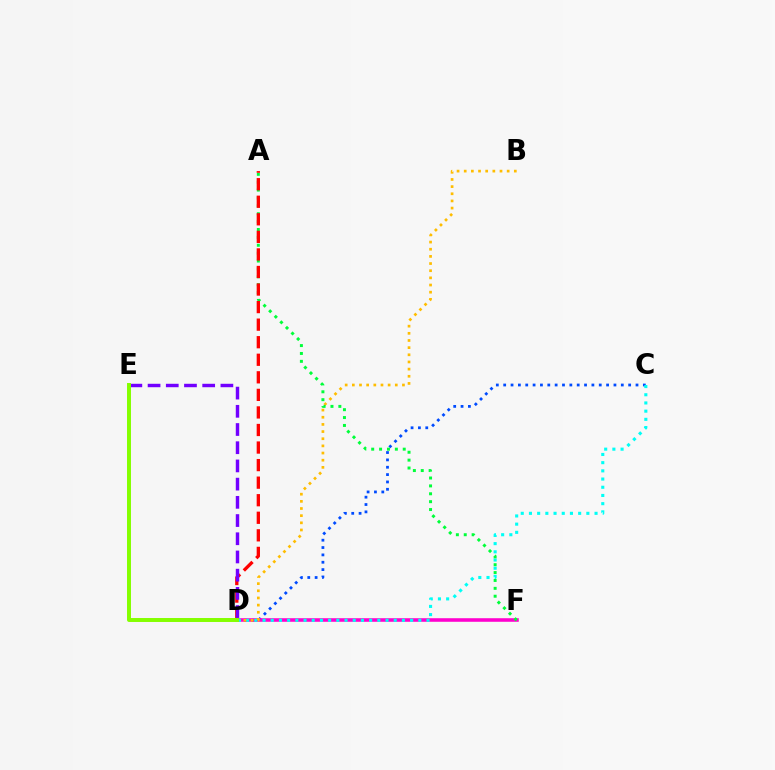{('C', 'D'): [{'color': '#004bff', 'line_style': 'dotted', 'thickness': 2.0}, {'color': '#00fff6', 'line_style': 'dotted', 'thickness': 2.23}], ('D', 'F'): [{'color': '#ff00cf', 'line_style': 'solid', 'thickness': 2.56}], ('B', 'D'): [{'color': '#ffbd00', 'line_style': 'dotted', 'thickness': 1.94}], ('A', 'F'): [{'color': '#00ff39', 'line_style': 'dotted', 'thickness': 2.14}], ('A', 'D'): [{'color': '#ff0000', 'line_style': 'dashed', 'thickness': 2.39}], ('D', 'E'): [{'color': '#7200ff', 'line_style': 'dashed', 'thickness': 2.47}, {'color': '#84ff00', 'line_style': 'solid', 'thickness': 2.85}]}